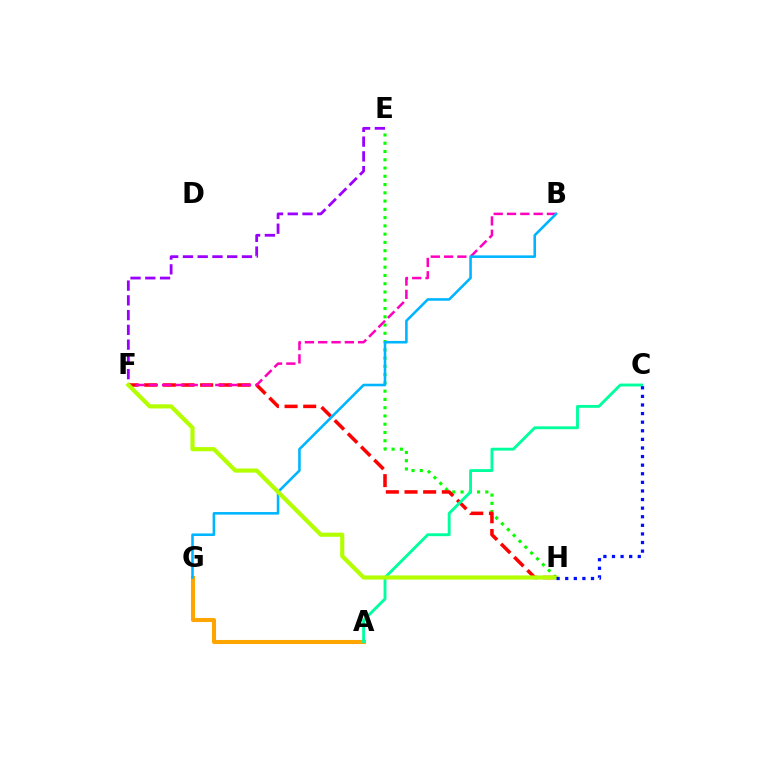{('A', 'G'): [{'color': '#ffa500', 'line_style': 'solid', 'thickness': 2.93}], ('E', 'H'): [{'color': '#08ff00', 'line_style': 'dotted', 'thickness': 2.25}], ('F', 'H'): [{'color': '#ff0000', 'line_style': 'dashed', 'thickness': 2.53}, {'color': '#b3ff00', 'line_style': 'solid', 'thickness': 2.99}], ('B', 'F'): [{'color': '#ff00bd', 'line_style': 'dashed', 'thickness': 1.81}], ('A', 'C'): [{'color': '#00ff9d', 'line_style': 'solid', 'thickness': 2.07}], ('E', 'F'): [{'color': '#9b00ff', 'line_style': 'dashed', 'thickness': 2.0}], ('B', 'G'): [{'color': '#00b5ff', 'line_style': 'solid', 'thickness': 1.86}], ('C', 'H'): [{'color': '#0010ff', 'line_style': 'dotted', 'thickness': 2.34}]}